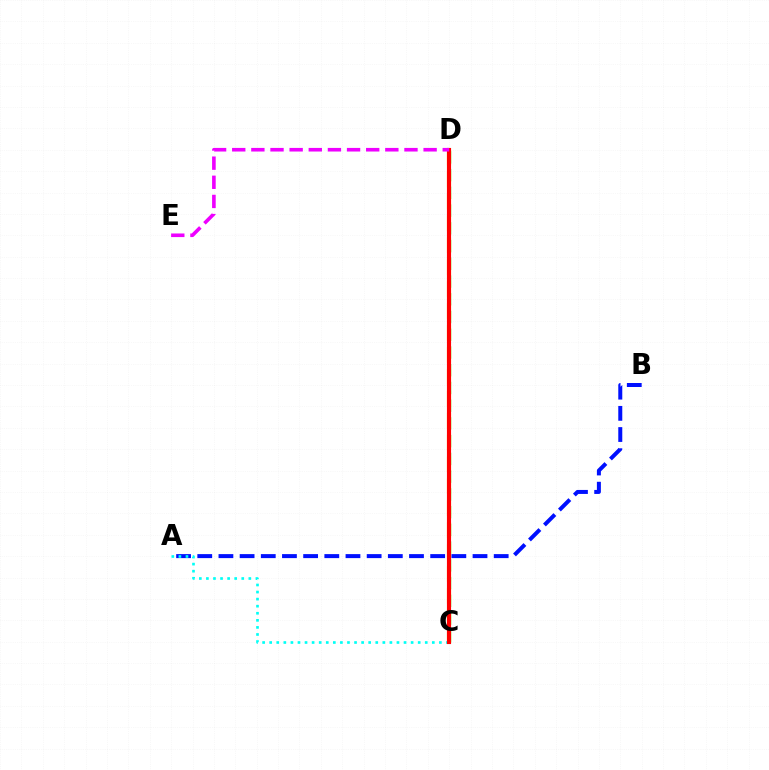{('C', 'D'): [{'color': '#08ff00', 'line_style': 'dashed', 'thickness': 2.41}, {'color': '#fcf500', 'line_style': 'dashed', 'thickness': 2.98}, {'color': '#ff0000', 'line_style': 'solid', 'thickness': 2.97}], ('A', 'B'): [{'color': '#0010ff', 'line_style': 'dashed', 'thickness': 2.88}], ('A', 'C'): [{'color': '#00fff6', 'line_style': 'dotted', 'thickness': 1.92}], ('D', 'E'): [{'color': '#ee00ff', 'line_style': 'dashed', 'thickness': 2.6}]}